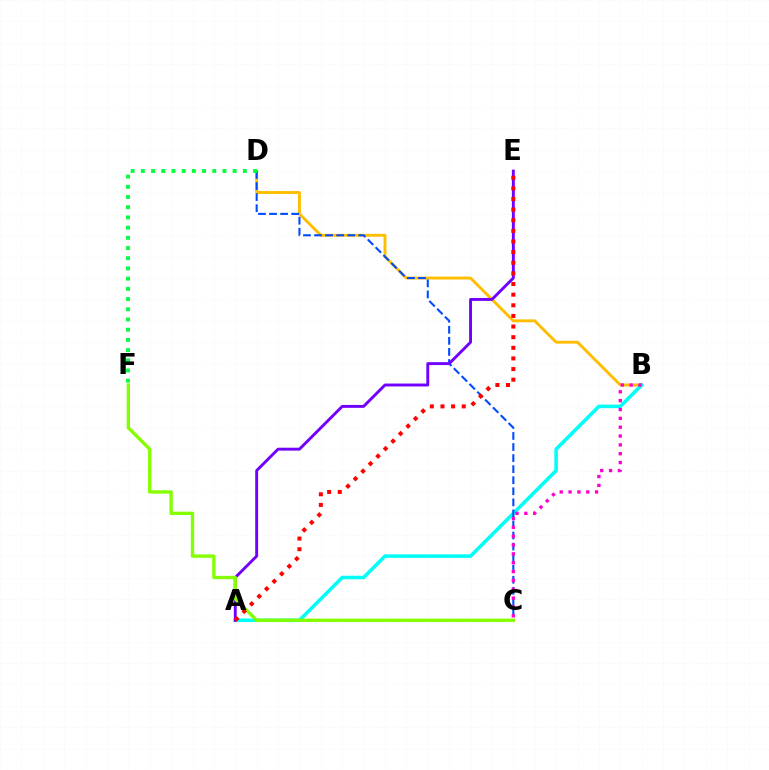{('B', 'D'): [{'color': '#ffbd00', 'line_style': 'solid', 'thickness': 2.08}], ('A', 'B'): [{'color': '#00fff6', 'line_style': 'solid', 'thickness': 2.55}], ('C', 'D'): [{'color': '#004bff', 'line_style': 'dashed', 'thickness': 1.5}], ('A', 'E'): [{'color': '#7200ff', 'line_style': 'solid', 'thickness': 2.09}, {'color': '#ff0000', 'line_style': 'dotted', 'thickness': 2.89}], ('B', 'C'): [{'color': '#ff00cf', 'line_style': 'dotted', 'thickness': 2.4}], ('D', 'F'): [{'color': '#00ff39', 'line_style': 'dotted', 'thickness': 2.77}], ('C', 'F'): [{'color': '#84ff00', 'line_style': 'solid', 'thickness': 2.4}]}